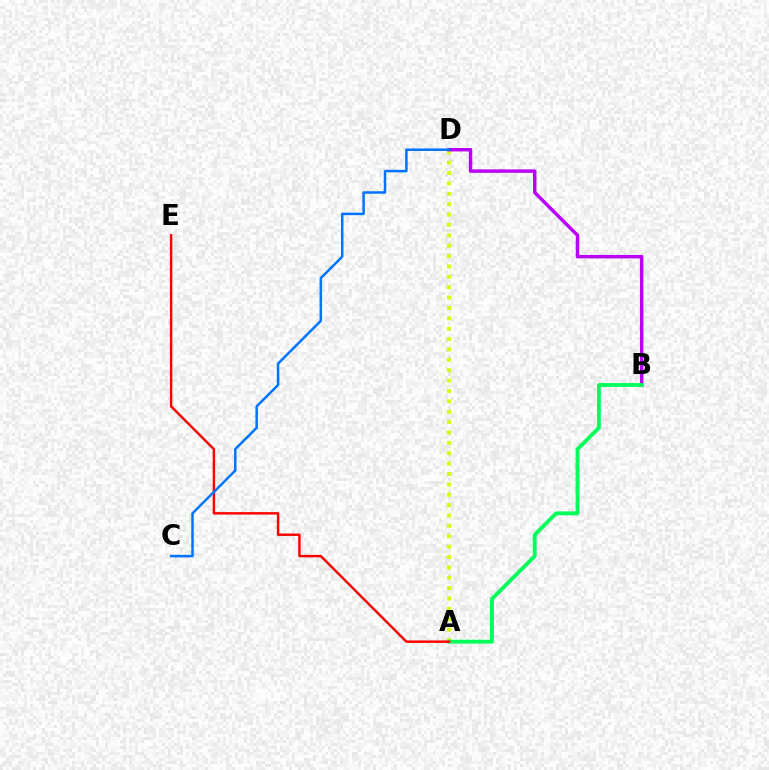{('A', 'D'): [{'color': '#d1ff00', 'line_style': 'dotted', 'thickness': 2.82}], ('B', 'D'): [{'color': '#b900ff', 'line_style': 'solid', 'thickness': 2.48}], ('A', 'B'): [{'color': '#00ff5c', 'line_style': 'solid', 'thickness': 2.78}], ('A', 'E'): [{'color': '#ff0000', 'line_style': 'solid', 'thickness': 1.76}], ('C', 'D'): [{'color': '#0074ff', 'line_style': 'solid', 'thickness': 1.79}]}